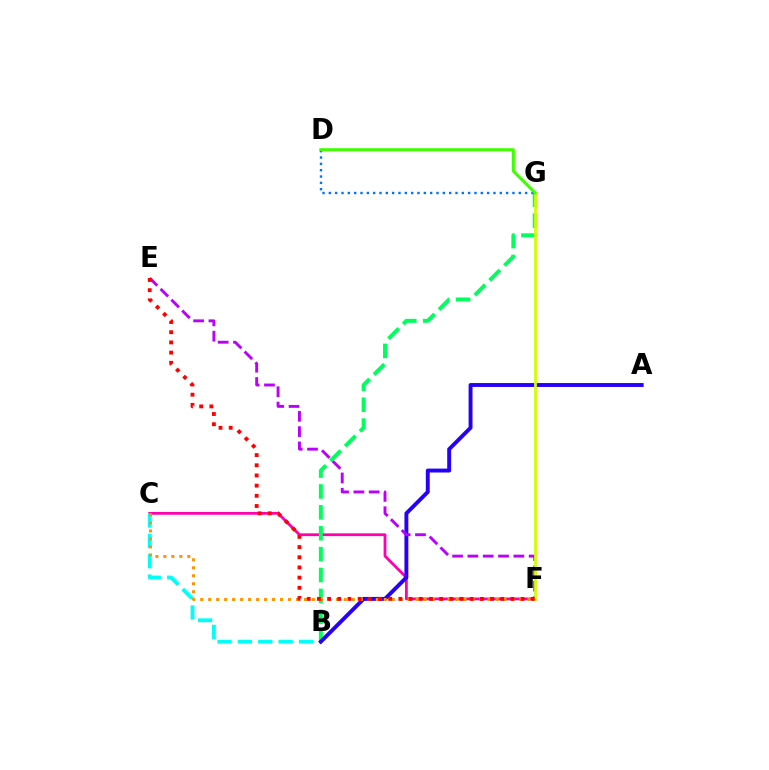{('C', 'F'): [{'color': '#ff00ac', 'line_style': 'solid', 'thickness': 2.0}, {'color': '#ff9400', 'line_style': 'dotted', 'thickness': 2.17}], ('B', 'G'): [{'color': '#00ff5c', 'line_style': 'dashed', 'thickness': 2.84}], ('B', 'C'): [{'color': '#00fff6', 'line_style': 'dashed', 'thickness': 2.77}], ('D', 'G'): [{'color': '#0074ff', 'line_style': 'dotted', 'thickness': 1.72}, {'color': '#3dff00', 'line_style': 'solid', 'thickness': 2.18}], ('A', 'B'): [{'color': '#2500ff', 'line_style': 'solid', 'thickness': 2.82}], ('E', 'F'): [{'color': '#b900ff', 'line_style': 'dashed', 'thickness': 2.08}, {'color': '#ff0000', 'line_style': 'dotted', 'thickness': 2.77}], ('F', 'G'): [{'color': '#d1ff00', 'line_style': 'solid', 'thickness': 1.98}]}